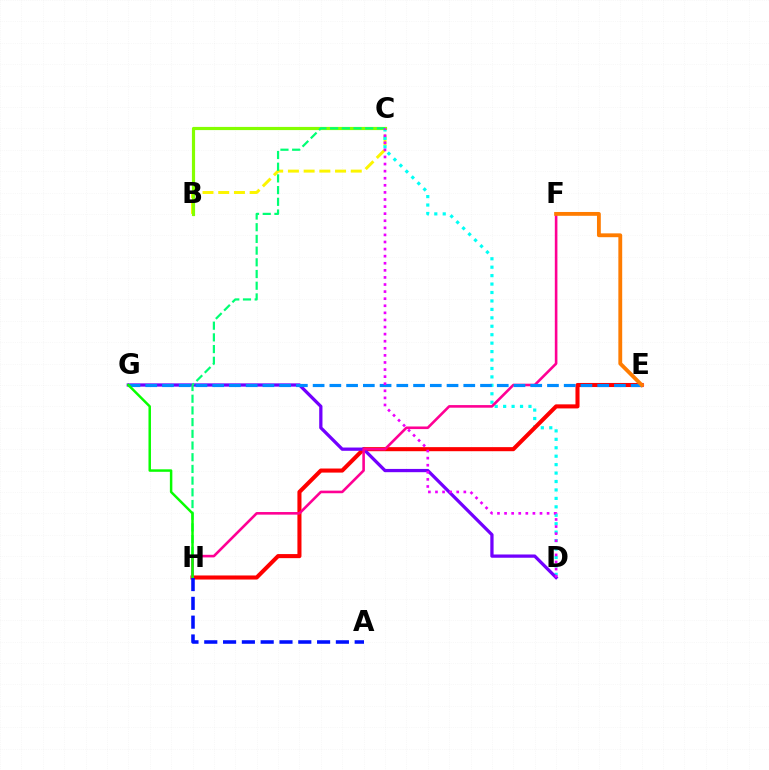{('B', 'C'): [{'color': '#fcf500', 'line_style': 'dashed', 'thickness': 2.13}, {'color': '#84ff00', 'line_style': 'solid', 'thickness': 2.29}], ('C', 'D'): [{'color': '#00fff6', 'line_style': 'dotted', 'thickness': 2.29}, {'color': '#ee00ff', 'line_style': 'dotted', 'thickness': 1.93}], ('E', 'H'): [{'color': '#ff0000', 'line_style': 'solid', 'thickness': 2.93}], ('D', 'G'): [{'color': '#7200ff', 'line_style': 'solid', 'thickness': 2.35}], ('C', 'H'): [{'color': '#00ff74', 'line_style': 'dashed', 'thickness': 1.59}], ('F', 'H'): [{'color': '#ff0094', 'line_style': 'solid', 'thickness': 1.87}], ('E', 'G'): [{'color': '#008cff', 'line_style': 'dashed', 'thickness': 2.27}], ('G', 'H'): [{'color': '#08ff00', 'line_style': 'solid', 'thickness': 1.79}], ('A', 'H'): [{'color': '#0010ff', 'line_style': 'dashed', 'thickness': 2.55}], ('E', 'F'): [{'color': '#ff7c00', 'line_style': 'solid', 'thickness': 2.76}]}